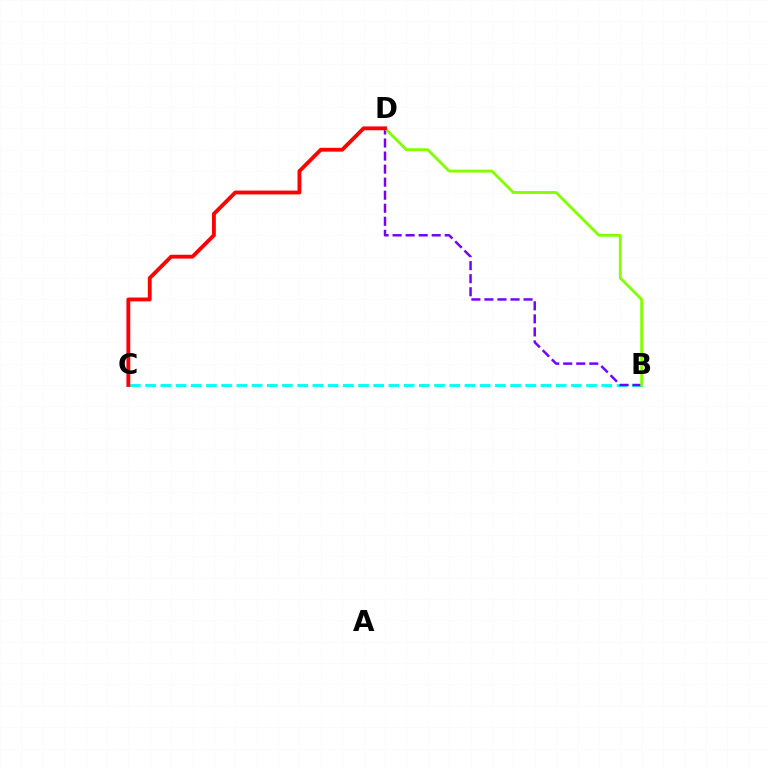{('B', 'C'): [{'color': '#00fff6', 'line_style': 'dashed', 'thickness': 2.07}], ('B', 'D'): [{'color': '#7200ff', 'line_style': 'dashed', 'thickness': 1.77}, {'color': '#84ff00', 'line_style': 'solid', 'thickness': 2.06}], ('C', 'D'): [{'color': '#ff0000', 'line_style': 'solid', 'thickness': 2.77}]}